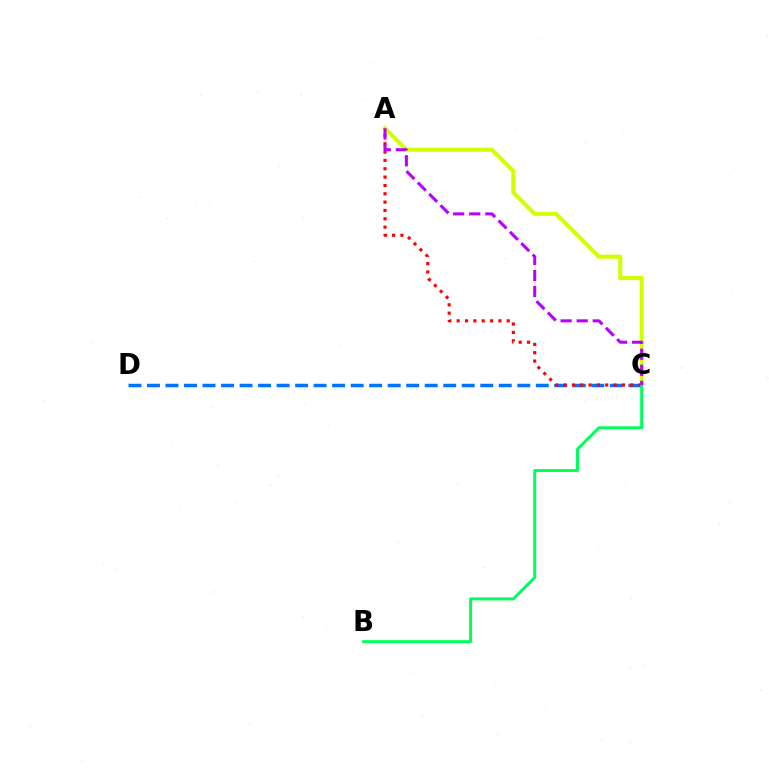{('A', 'C'): [{'color': '#d1ff00', 'line_style': 'solid', 'thickness': 2.94}, {'color': '#ff0000', 'line_style': 'dotted', 'thickness': 2.27}, {'color': '#b900ff', 'line_style': 'dashed', 'thickness': 2.18}], ('C', 'D'): [{'color': '#0074ff', 'line_style': 'dashed', 'thickness': 2.52}], ('B', 'C'): [{'color': '#00ff5c', 'line_style': 'solid', 'thickness': 2.15}]}